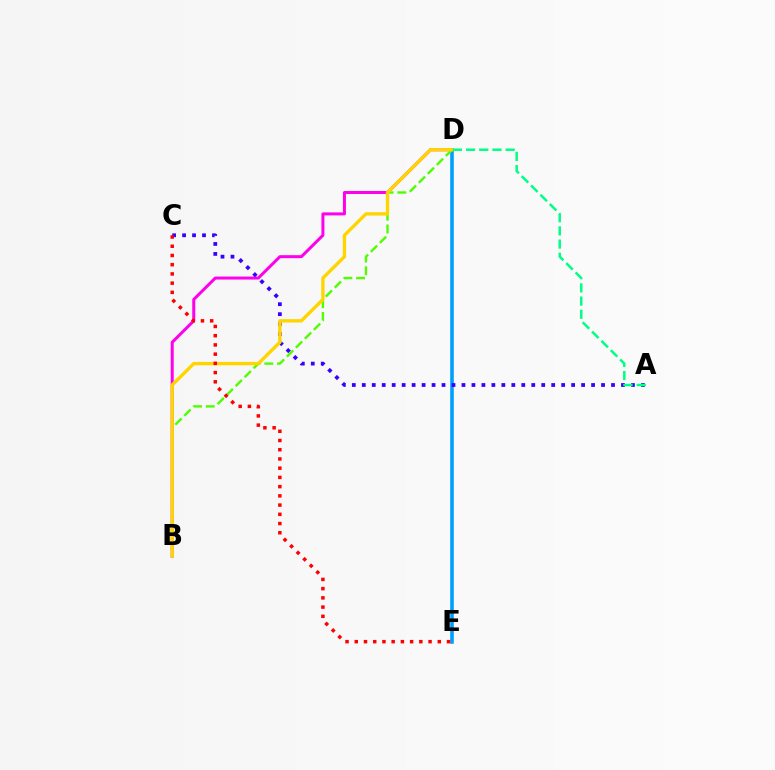{('D', 'E'): [{'color': '#009eff', 'line_style': 'solid', 'thickness': 2.6}], ('B', 'D'): [{'color': '#ff00ed', 'line_style': 'solid', 'thickness': 2.16}, {'color': '#4fff00', 'line_style': 'dashed', 'thickness': 1.72}, {'color': '#ffd500', 'line_style': 'solid', 'thickness': 2.41}], ('A', 'C'): [{'color': '#3700ff', 'line_style': 'dotted', 'thickness': 2.71}], ('A', 'D'): [{'color': '#00ff86', 'line_style': 'dashed', 'thickness': 1.79}], ('C', 'E'): [{'color': '#ff0000', 'line_style': 'dotted', 'thickness': 2.51}]}